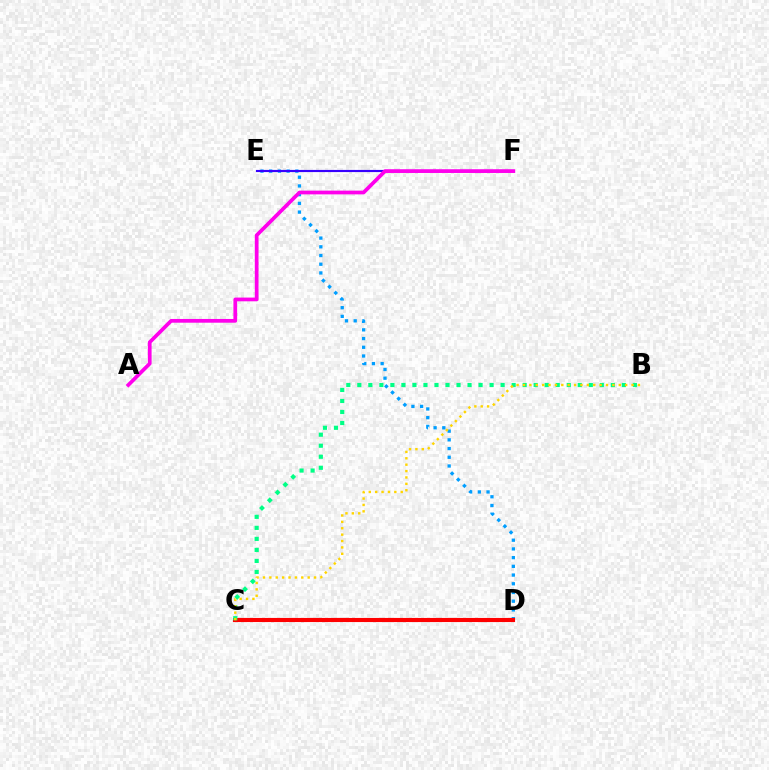{('D', 'E'): [{'color': '#009eff', 'line_style': 'dotted', 'thickness': 2.37}], ('E', 'F'): [{'color': '#3700ff', 'line_style': 'solid', 'thickness': 1.55}], ('C', 'D'): [{'color': '#4fff00', 'line_style': 'dashed', 'thickness': 2.59}, {'color': '#ff0000', 'line_style': 'solid', 'thickness': 2.96}], ('A', 'F'): [{'color': '#ff00ed', 'line_style': 'solid', 'thickness': 2.69}], ('B', 'C'): [{'color': '#00ff86', 'line_style': 'dotted', 'thickness': 2.99}, {'color': '#ffd500', 'line_style': 'dotted', 'thickness': 1.74}]}